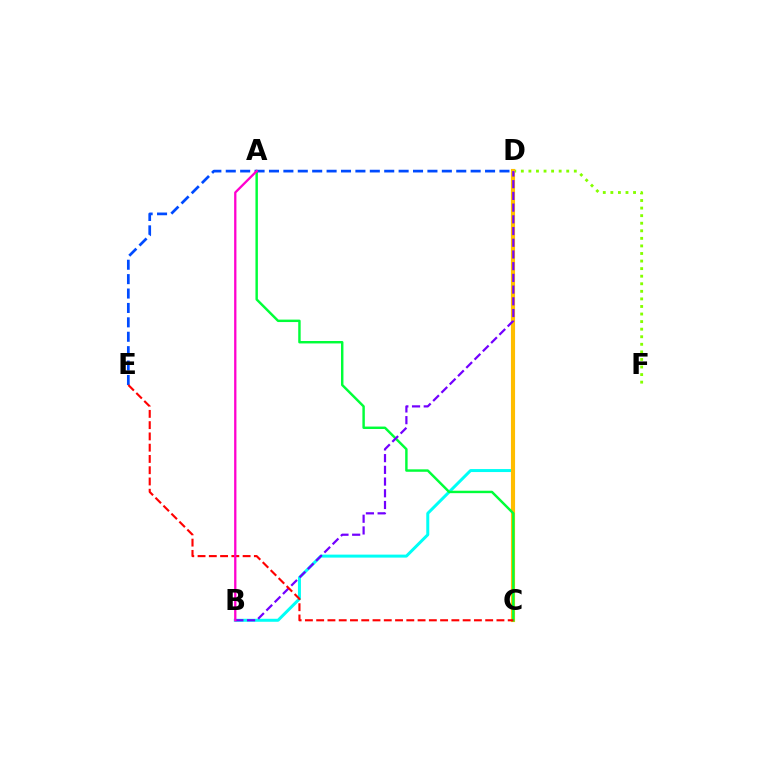{('B', 'D'): [{'color': '#00fff6', 'line_style': 'solid', 'thickness': 2.15}, {'color': '#7200ff', 'line_style': 'dashed', 'thickness': 1.59}], ('D', 'F'): [{'color': '#84ff00', 'line_style': 'dotted', 'thickness': 2.06}], ('C', 'D'): [{'color': '#ffbd00', 'line_style': 'solid', 'thickness': 2.98}], ('A', 'C'): [{'color': '#00ff39', 'line_style': 'solid', 'thickness': 1.76}], ('D', 'E'): [{'color': '#004bff', 'line_style': 'dashed', 'thickness': 1.96}], ('C', 'E'): [{'color': '#ff0000', 'line_style': 'dashed', 'thickness': 1.53}], ('A', 'B'): [{'color': '#ff00cf', 'line_style': 'solid', 'thickness': 1.65}]}